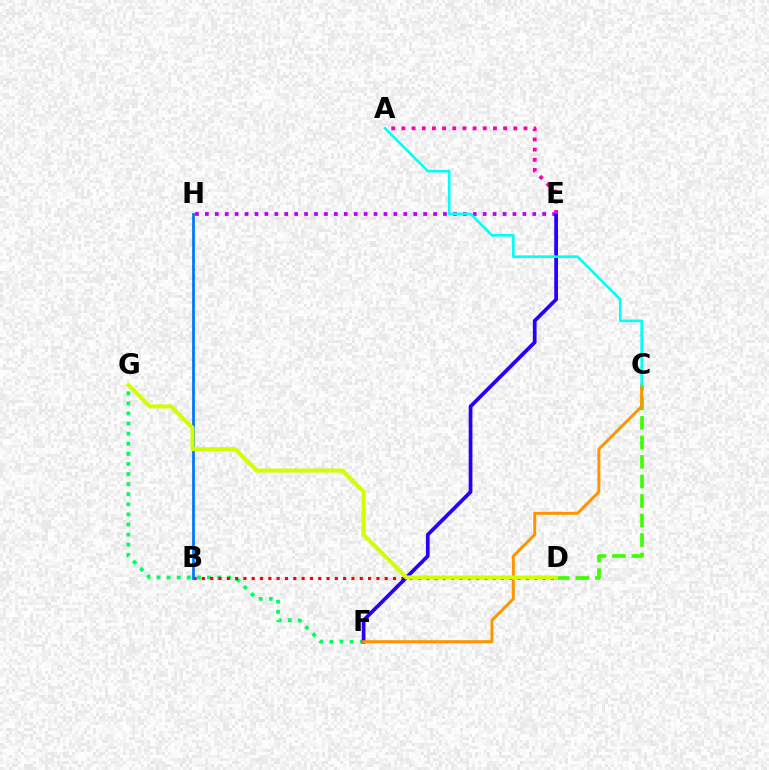{('F', 'G'): [{'color': '#00ff5c', 'line_style': 'dotted', 'thickness': 2.74}], ('B', 'D'): [{'color': '#ff0000', 'line_style': 'dotted', 'thickness': 2.26}], ('E', 'H'): [{'color': '#b900ff', 'line_style': 'dotted', 'thickness': 2.7}], ('B', 'H'): [{'color': '#0074ff', 'line_style': 'solid', 'thickness': 1.97}], ('E', 'F'): [{'color': '#2500ff', 'line_style': 'solid', 'thickness': 2.68}], ('C', 'D'): [{'color': '#3dff00', 'line_style': 'dashed', 'thickness': 2.65}], ('C', 'F'): [{'color': '#ff9400', 'line_style': 'solid', 'thickness': 2.13}], ('A', 'C'): [{'color': '#00fff6', 'line_style': 'solid', 'thickness': 1.88}], ('A', 'E'): [{'color': '#ff00ac', 'line_style': 'dotted', 'thickness': 2.76}], ('D', 'G'): [{'color': '#d1ff00', 'line_style': 'solid', 'thickness': 2.91}]}